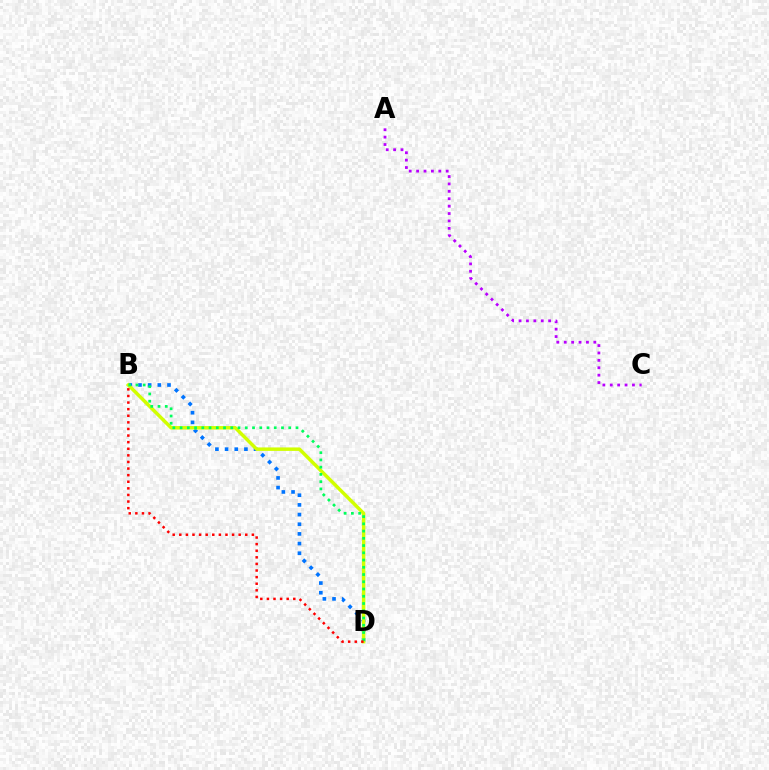{('B', 'D'): [{'color': '#0074ff', 'line_style': 'dotted', 'thickness': 2.63}, {'color': '#d1ff00', 'line_style': 'solid', 'thickness': 2.49}, {'color': '#00ff5c', 'line_style': 'dotted', 'thickness': 1.97}, {'color': '#ff0000', 'line_style': 'dotted', 'thickness': 1.79}], ('A', 'C'): [{'color': '#b900ff', 'line_style': 'dotted', 'thickness': 2.01}]}